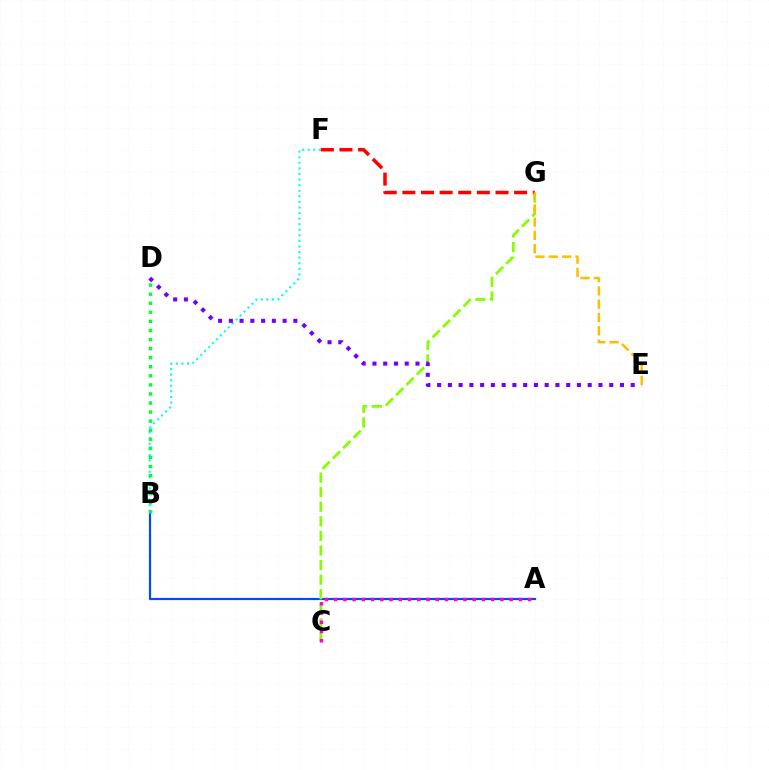{('A', 'B'): [{'color': '#004bff', 'line_style': 'solid', 'thickness': 1.57}], ('B', 'F'): [{'color': '#00fff6', 'line_style': 'dotted', 'thickness': 1.52}], ('B', 'D'): [{'color': '#00ff39', 'line_style': 'dotted', 'thickness': 2.46}], ('C', 'G'): [{'color': '#84ff00', 'line_style': 'dashed', 'thickness': 1.98}], ('F', 'G'): [{'color': '#ff0000', 'line_style': 'dashed', 'thickness': 2.53}], ('D', 'E'): [{'color': '#7200ff', 'line_style': 'dotted', 'thickness': 2.92}], ('E', 'G'): [{'color': '#ffbd00', 'line_style': 'dashed', 'thickness': 1.81}], ('A', 'C'): [{'color': '#ff00cf', 'line_style': 'dotted', 'thickness': 2.51}]}